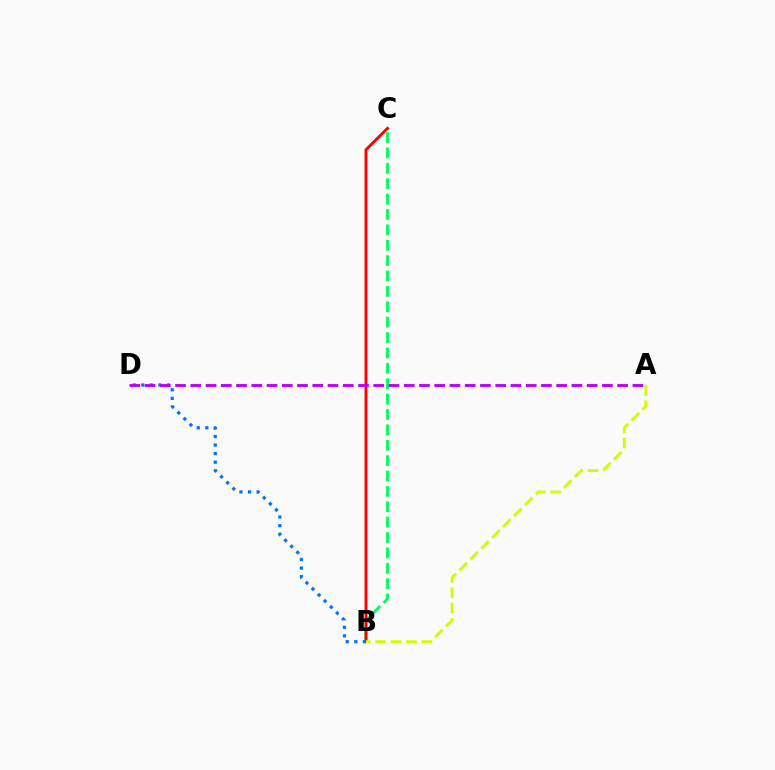{('B', 'C'): [{'color': '#00ff5c', 'line_style': 'dashed', 'thickness': 2.09}, {'color': '#ff0000', 'line_style': 'solid', 'thickness': 2.07}], ('B', 'D'): [{'color': '#0074ff', 'line_style': 'dotted', 'thickness': 2.33}], ('A', 'B'): [{'color': '#d1ff00', 'line_style': 'dashed', 'thickness': 2.09}], ('A', 'D'): [{'color': '#b900ff', 'line_style': 'dashed', 'thickness': 2.07}]}